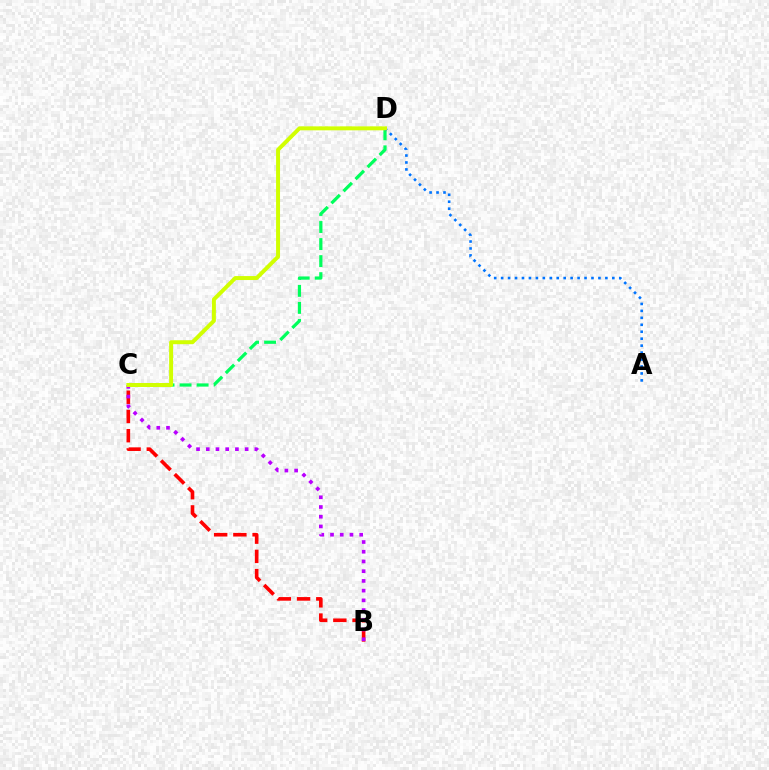{('B', 'C'): [{'color': '#ff0000', 'line_style': 'dashed', 'thickness': 2.61}, {'color': '#b900ff', 'line_style': 'dotted', 'thickness': 2.64}], ('C', 'D'): [{'color': '#00ff5c', 'line_style': 'dashed', 'thickness': 2.32}, {'color': '#d1ff00', 'line_style': 'solid', 'thickness': 2.85}], ('A', 'D'): [{'color': '#0074ff', 'line_style': 'dotted', 'thickness': 1.89}]}